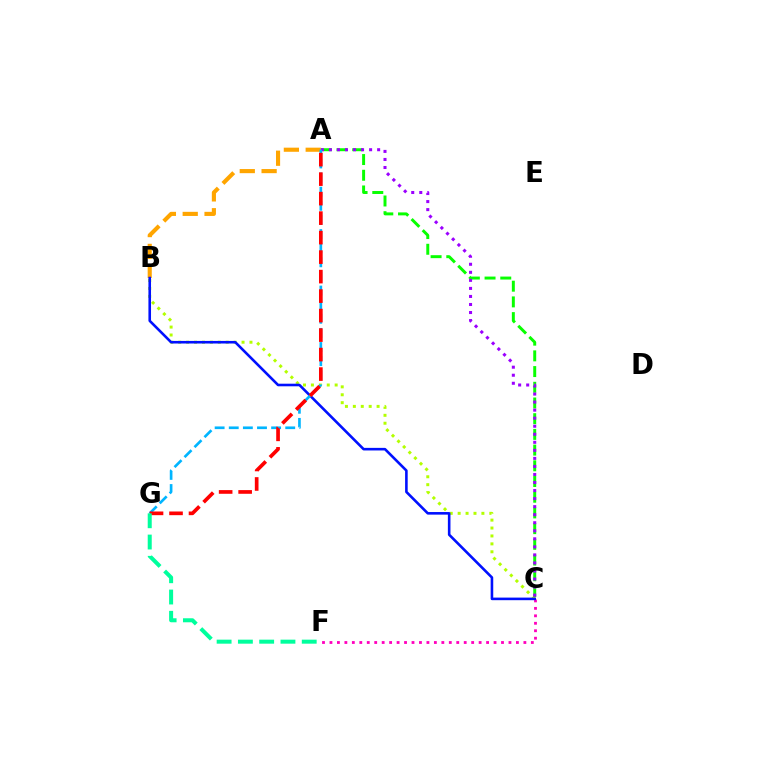{('B', 'C'): [{'color': '#b3ff00', 'line_style': 'dotted', 'thickness': 2.15}, {'color': '#0010ff', 'line_style': 'solid', 'thickness': 1.87}], ('A', 'B'): [{'color': '#ffa500', 'line_style': 'dashed', 'thickness': 2.97}], ('C', 'F'): [{'color': '#ff00bd', 'line_style': 'dotted', 'thickness': 2.03}], ('A', 'C'): [{'color': '#08ff00', 'line_style': 'dashed', 'thickness': 2.13}, {'color': '#9b00ff', 'line_style': 'dotted', 'thickness': 2.18}], ('A', 'G'): [{'color': '#00b5ff', 'line_style': 'dashed', 'thickness': 1.92}, {'color': '#ff0000', 'line_style': 'dashed', 'thickness': 2.65}], ('F', 'G'): [{'color': '#00ff9d', 'line_style': 'dashed', 'thickness': 2.89}]}